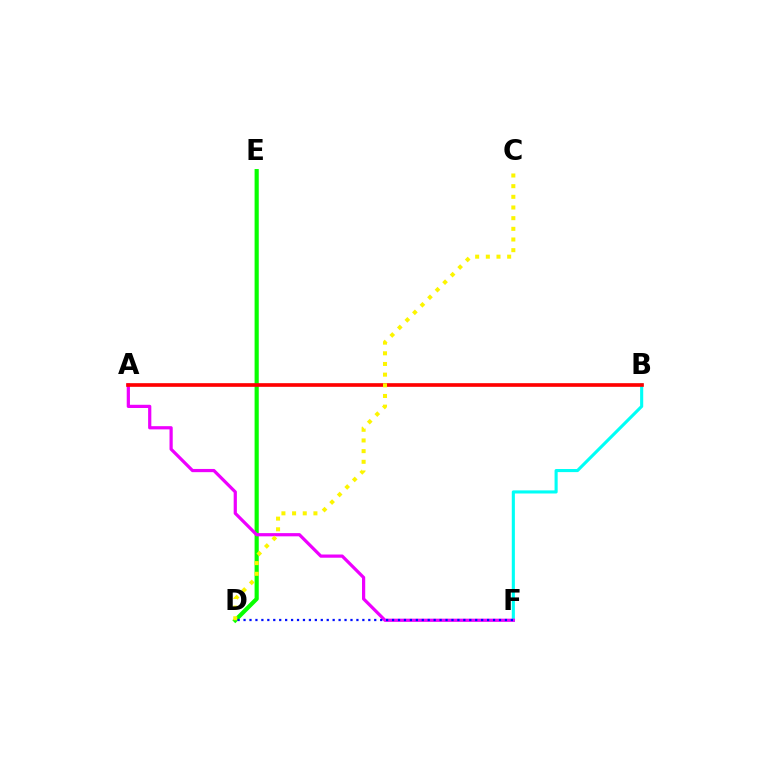{('B', 'F'): [{'color': '#00fff6', 'line_style': 'solid', 'thickness': 2.23}], ('D', 'E'): [{'color': '#08ff00', 'line_style': 'solid', 'thickness': 3.0}], ('A', 'F'): [{'color': '#ee00ff', 'line_style': 'solid', 'thickness': 2.31}], ('A', 'B'): [{'color': '#ff0000', 'line_style': 'solid', 'thickness': 2.63}], ('C', 'D'): [{'color': '#fcf500', 'line_style': 'dotted', 'thickness': 2.9}], ('D', 'F'): [{'color': '#0010ff', 'line_style': 'dotted', 'thickness': 1.61}]}